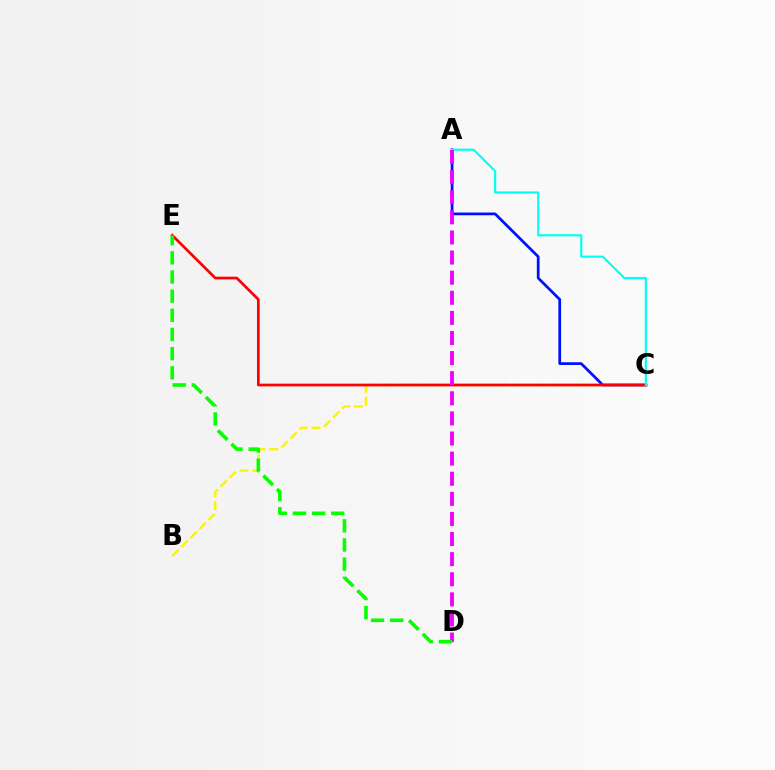{('A', 'C'): [{'color': '#0010ff', 'line_style': 'solid', 'thickness': 1.97}, {'color': '#00fff6', 'line_style': 'solid', 'thickness': 1.56}], ('B', 'C'): [{'color': '#fcf500', 'line_style': 'dashed', 'thickness': 1.74}], ('C', 'E'): [{'color': '#ff0000', 'line_style': 'solid', 'thickness': 1.95}], ('A', 'D'): [{'color': '#ee00ff', 'line_style': 'dashed', 'thickness': 2.73}], ('D', 'E'): [{'color': '#08ff00', 'line_style': 'dashed', 'thickness': 2.6}]}